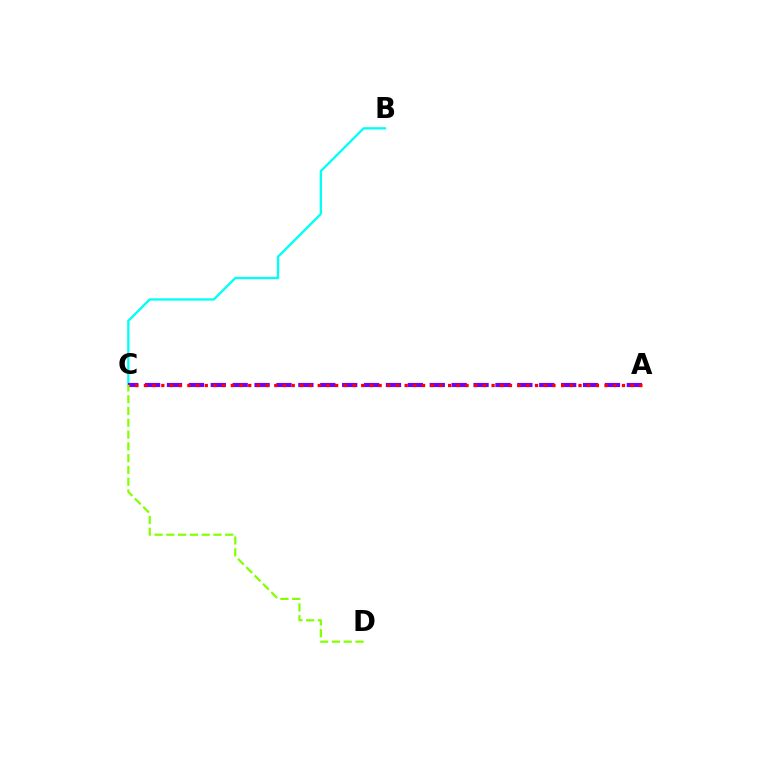{('B', 'C'): [{'color': '#00fff6', 'line_style': 'solid', 'thickness': 1.65}], ('A', 'C'): [{'color': '#7200ff', 'line_style': 'dashed', 'thickness': 2.97}, {'color': '#ff0000', 'line_style': 'dotted', 'thickness': 2.36}], ('C', 'D'): [{'color': '#84ff00', 'line_style': 'dashed', 'thickness': 1.6}]}